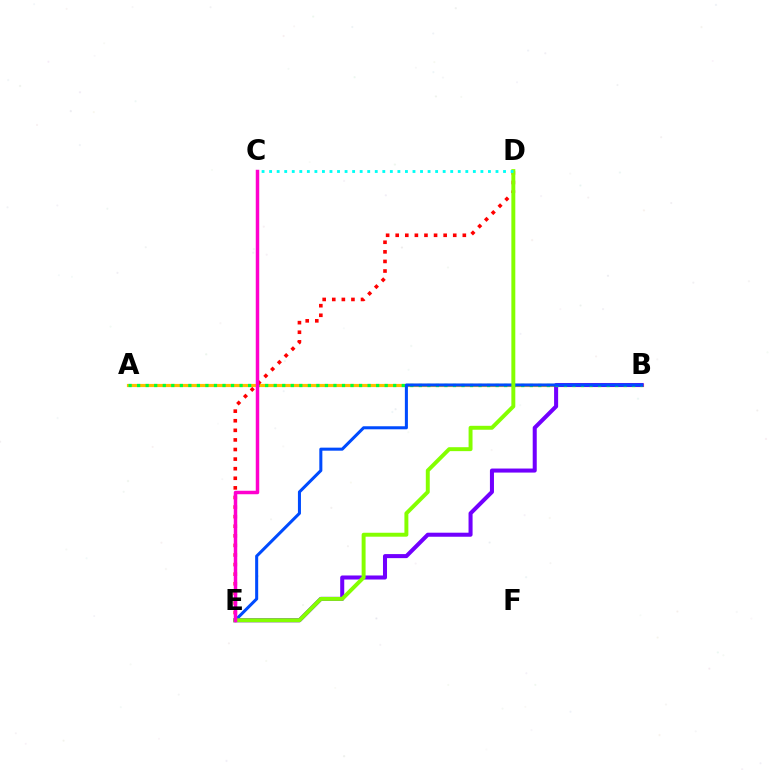{('A', 'B'): [{'color': '#ffbd00', 'line_style': 'solid', 'thickness': 2.28}, {'color': '#00ff39', 'line_style': 'dotted', 'thickness': 2.32}], ('B', 'E'): [{'color': '#7200ff', 'line_style': 'solid', 'thickness': 2.91}, {'color': '#004bff', 'line_style': 'solid', 'thickness': 2.19}], ('D', 'E'): [{'color': '#ff0000', 'line_style': 'dotted', 'thickness': 2.61}, {'color': '#84ff00', 'line_style': 'solid', 'thickness': 2.84}], ('C', 'D'): [{'color': '#00fff6', 'line_style': 'dotted', 'thickness': 2.05}], ('C', 'E'): [{'color': '#ff00cf', 'line_style': 'solid', 'thickness': 2.51}]}